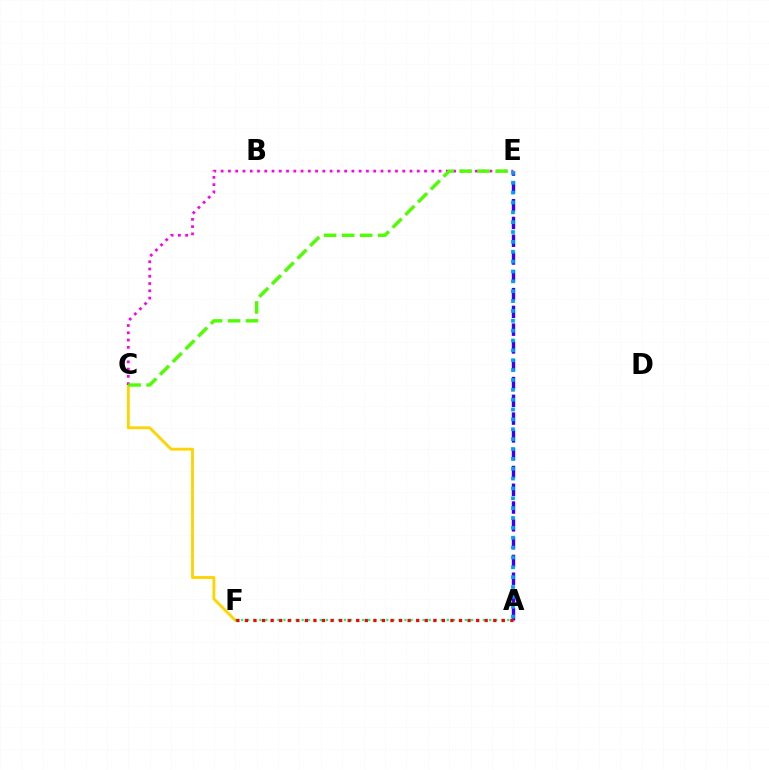{('C', 'F'): [{'color': '#ffd500', 'line_style': 'solid', 'thickness': 2.07}], ('A', 'F'): [{'color': '#00ff86', 'line_style': 'dotted', 'thickness': 1.64}, {'color': '#ff0000', 'line_style': 'dotted', 'thickness': 2.33}], ('A', 'E'): [{'color': '#3700ff', 'line_style': 'dashed', 'thickness': 2.42}, {'color': '#009eff', 'line_style': 'dotted', 'thickness': 2.68}], ('C', 'E'): [{'color': '#ff00ed', 'line_style': 'dotted', 'thickness': 1.97}, {'color': '#4fff00', 'line_style': 'dashed', 'thickness': 2.45}]}